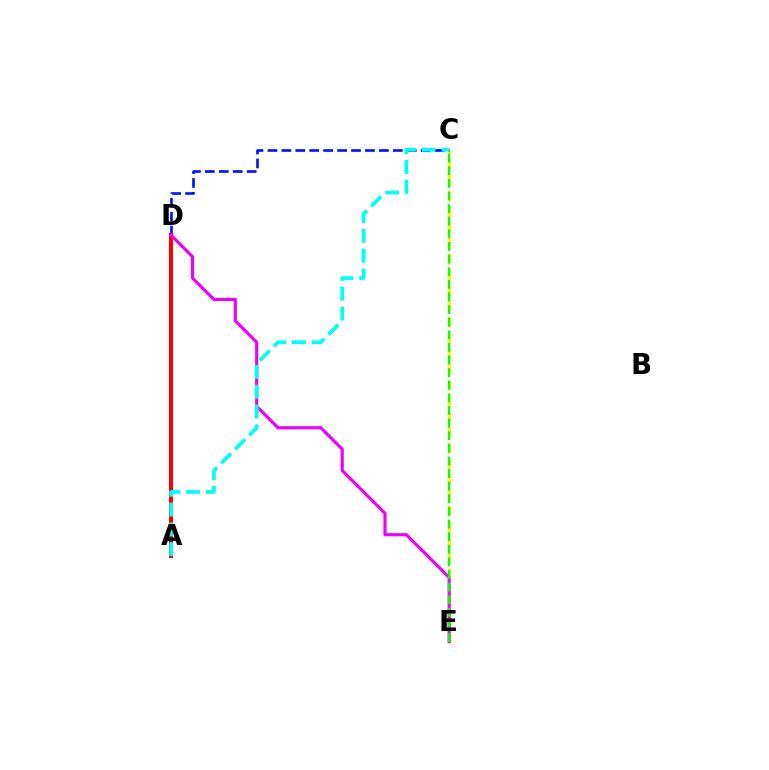{('C', 'E'): [{'color': '#fcf500', 'line_style': 'dashed', 'thickness': 2.14}, {'color': '#08ff00', 'line_style': 'dashed', 'thickness': 1.71}], ('C', 'D'): [{'color': '#0010ff', 'line_style': 'dashed', 'thickness': 1.89}], ('A', 'D'): [{'color': '#ff0000', 'line_style': 'solid', 'thickness': 2.91}], ('D', 'E'): [{'color': '#ee00ff', 'line_style': 'solid', 'thickness': 2.27}], ('A', 'C'): [{'color': '#00fff6', 'line_style': 'dashed', 'thickness': 2.69}]}